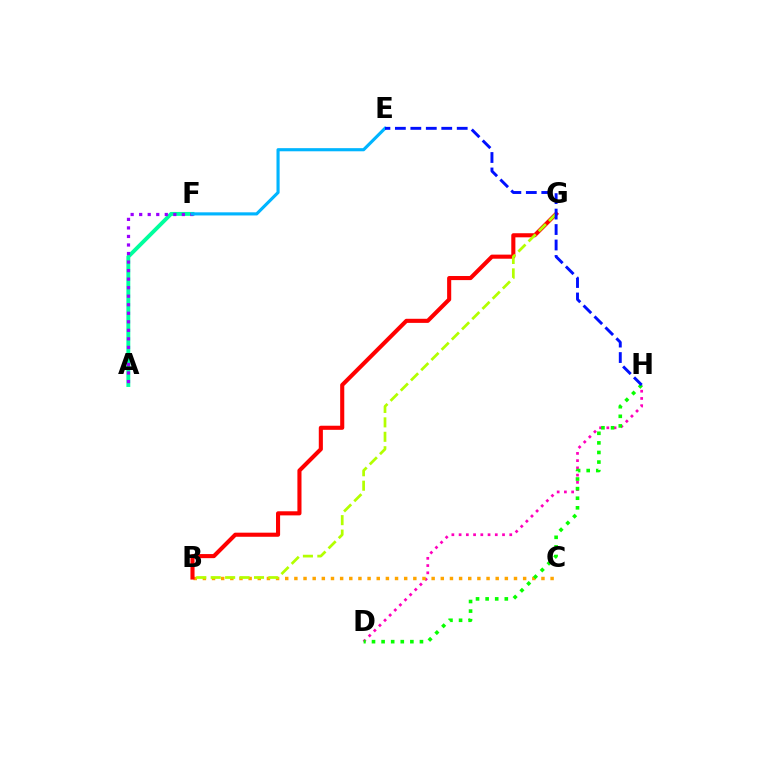{('D', 'H'): [{'color': '#ff00bd', 'line_style': 'dotted', 'thickness': 1.97}, {'color': '#08ff00', 'line_style': 'dotted', 'thickness': 2.61}], ('B', 'C'): [{'color': '#ffa500', 'line_style': 'dotted', 'thickness': 2.49}], ('B', 'G'): [{'color': '#ff0000', 'line_style': 'solid', 'thickness': 2.95}, {'color': '#b3ff00', 'line_style': 'dashed', 'thickness': 1.96}], ('A', 'F'): [{'color': '#00ff9d', 'line_style': 'solid', 'thickness': 2.8}, {'color': '#9b00ff', 'line_style': 'dotted', 'thickness': 2.32}], ('E', 'F'): [{'color': '#00b5ff', 'line_style': 'solid', 'thickness': 2.26}], ('E', 'H'): [{'color': '#0010ff', 'line_style': 'dashed', 'thickness': 2.1}]}